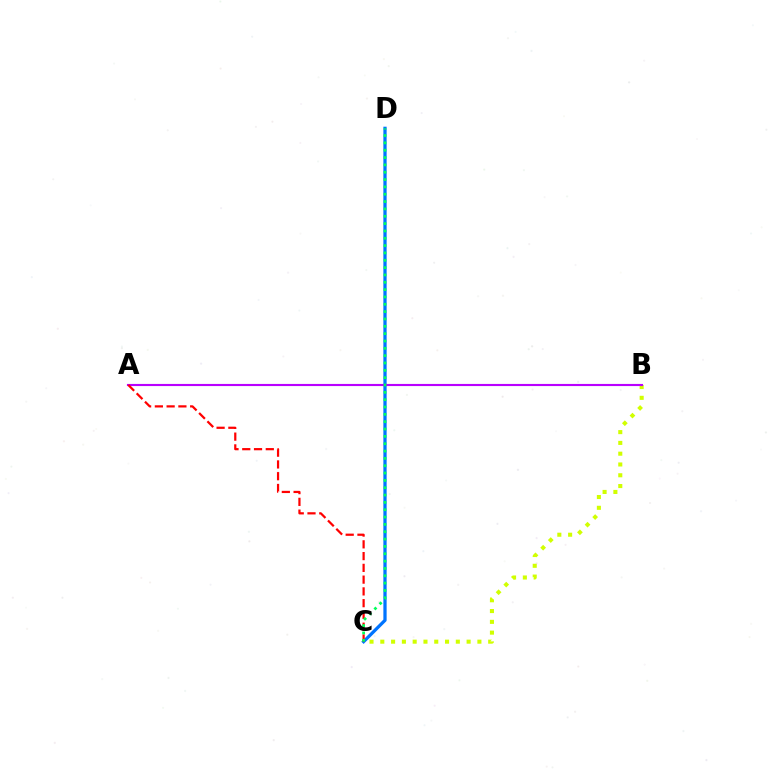{('B', 'C'): [{'color': '#d1ff00', 'line_style': 'dotted', 'thickness': 2.93}], ('C', 'D'): [{'color': '#0074ff', 'line_style': 'solid', 'thickness': 2.35}, {'color': '#00ff5c', 'line_style': 'dotted', 'thickness': 1.99}], ('A', 'B'): [{'color': '#b900ff', 'line_style': 'solid', 'thickness': 1.54}], ('A', 'C'): [{'color': '#ff0000', 'line_style': 'dashed', 'thickness': 1.6}]}